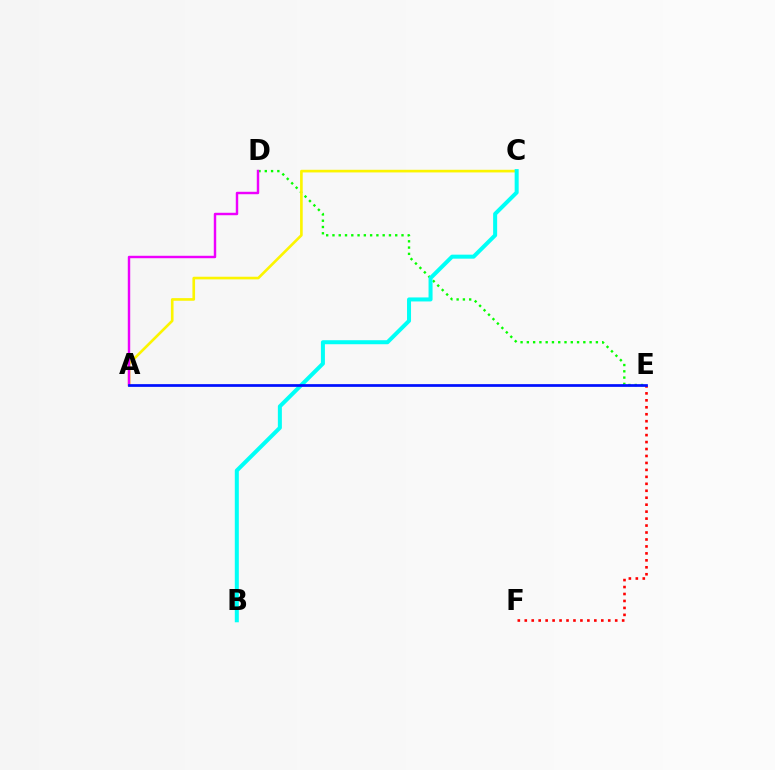{('D', 'E'): [{'color': '#08ff00', 'line_style': 'dotted', 'thickness': 1.71}], ('A', 'C'): [{'color': '#fcf500', 'line_style': 'solid', 'thickness': 1.9}], ('B', 'C'): [{'color': '#00fff6', 'line_style': 'solid', 'thickness': 2.89}], ('A', 'D'): [{'color': '#ee00ff', 'line_style': 'solid', 'thickness': 1.76}], ('E', 'F'): [{'color': '#ff0000', 'line_style': 'dotted', 'thickness': 1.89}], ('A', 'E'): [{'color': '#0010ff', 'line_style': 'solid', 'thickness': 1.96}]}